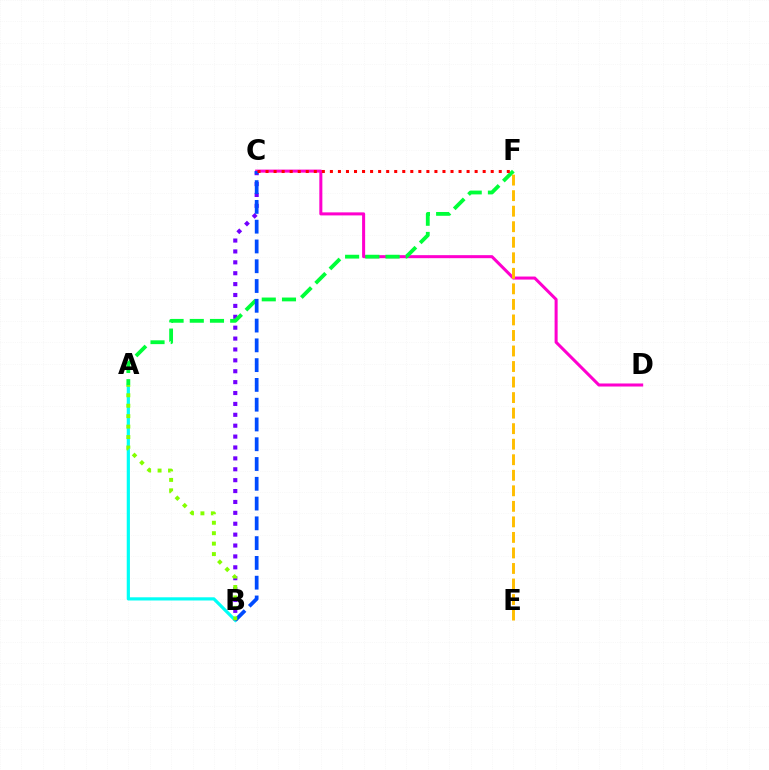{('C', 'D'): [{'color': '#ff00cf', 'line_style': 'solid', 'thickness': 2.19}], ('A', 'B'): [{'color': '#00fff6', 'line_style': 'solid', 'thickness': 2.3}, {'color': '#84ff00', 'line_style': 'dotted', 'thickness': 2.84}], ('B', 'C'): [{'color': '#7200ff', 'line_style': 'dotted', 'thickness': 2.96}, {'color': '#004bff', 'line_style': 'dashed', 'thickness': 2.69}], ('A', 'F'): [{'color': '#00ff39', 'line_style': 'dashed', 'thickness': 2.75}], ('C', 'F'): [{'color': '#ff0000', 'line_style': 'dotted', 'thickness': 2.18}], ('E', 'F'): [{'color': '#ffbd00', 'line_style': 'dashed', 'thickness': 2.11}]}